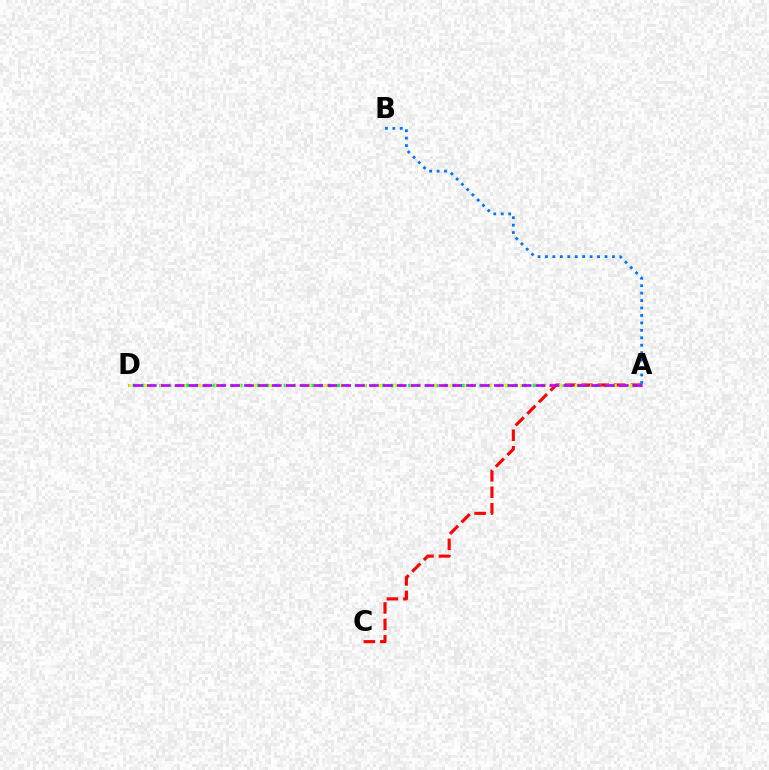{('A', 'D'): [{'color': '#00ff5c', 'line_style': 'dotted', 'thickness': 2.42}, {'color': '#d1ff00', 'line_style': 'dotted', 'thickness': 2.13}, {'color': '#b900ff', 'line_style': 'dashed', 'thickness': 1.89}], ('A', 'C'): [{'color': '#ff0000', 'line_style': 'dashed', 'thickness': 2.24}], ('A', 'B'): [{'color': '#0074ff', 'line_style': 'dotted', 'thickness': 2.02}]}